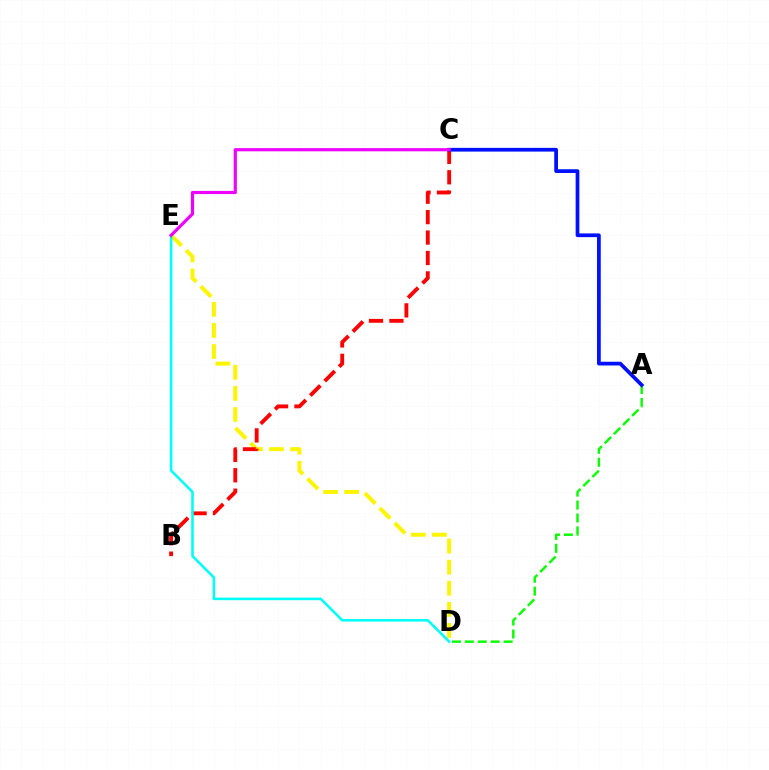{('D', 'E'): [{'color': '#fcf500', 'line_style': 'dashed', 'thickness': 2.87}, {'color': '#00fff6', 'line_style': 'solid', 'thickness': 1.85}], ('B', 'C'): [{'color': '#ff0000', 'line_style': 'dashed', 'thickness': 2.77}], ('A', 'D'): [{'color': '#08ff00', 'line_style': 'dashed', 'thickness': 1.76}], ('A', 'C'): [{'color': '#0010ff', 'line_style': 'solid', 'thickness': 2.68}], ('C', 'E'): [{'color': '#ee00ff', 'line_style': 'solid', 'thickness': 2.28}]}